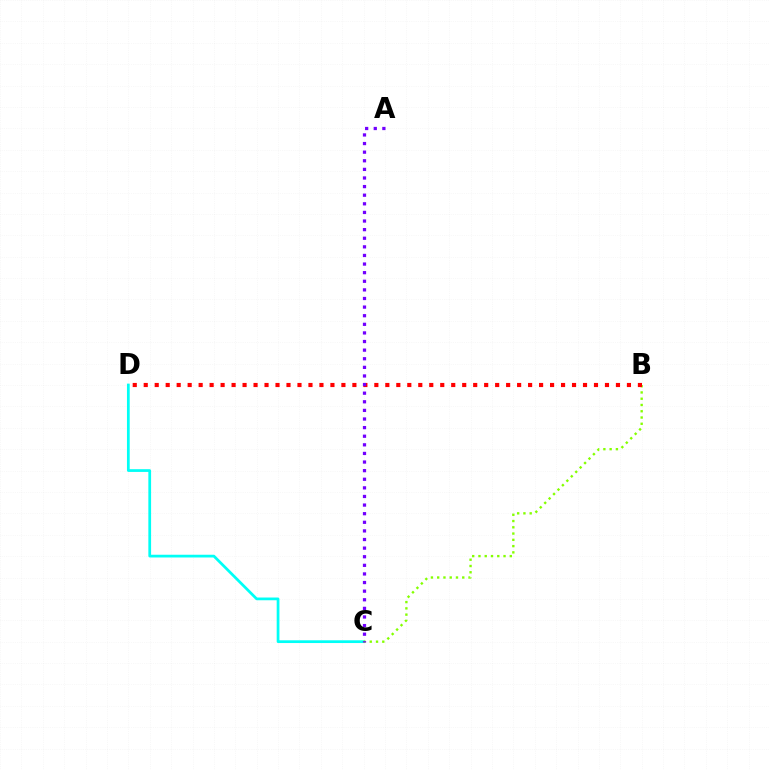{('C', 'D'): [{'color': '#00fff6', 'line_style': 'solid', 'thickness': 1.97}], ('B', 'C'): [{'color': '#84ff00', 'line_style': 'dotted', 'thickness': 1.7}], ('B', 'D'): [{'color': '#ff0000', 'line_style': 'dotted', 'thickness': 2.98}], ('A', 'C'): [{'color': '#7200ff', 'line_style': 'dotted', 'thickness': 2.34}]}